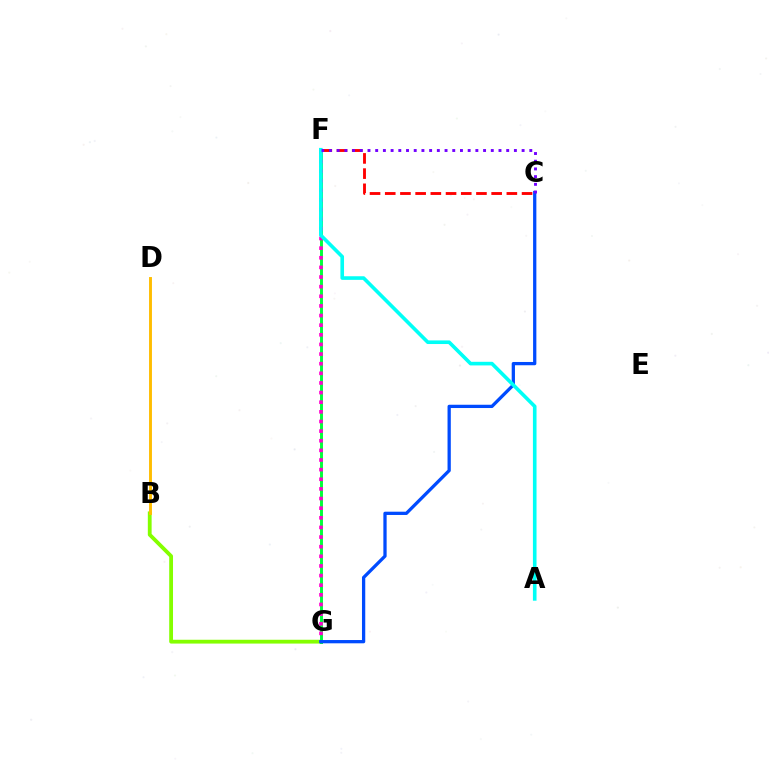{('B', 'G'): [{'color': '#84ff00', 'line_style': 'solid', 'thickness': 2.74}], ('C', 'F'): [{'color': '#ff0000', 'line_style': 'dashed', 'thickness': 2.07}, {'color': '#7200ff', 'line_style': 'dotted', 'thickness': 2.09}], ('F', 'G'): [{'color': '#00ff39', 'line_style': 'solid', 'thickness': 2.11}, {'color': '#ff00cf', 'line_style': 'dotted', 'thickness': 2.62}], ('B', 'D'): [{'color': '#ffbd00', 'line_style': 'solid', 'thickness': 2.09}], ('C', 'G'): [{'color': '#004bff', 'line_style': 'solid', 'thickness': 2.36}], ('A', 'F'): [{'color': '#00fff6', 'line_style': 'solid', 'thickness': 2.61}]}